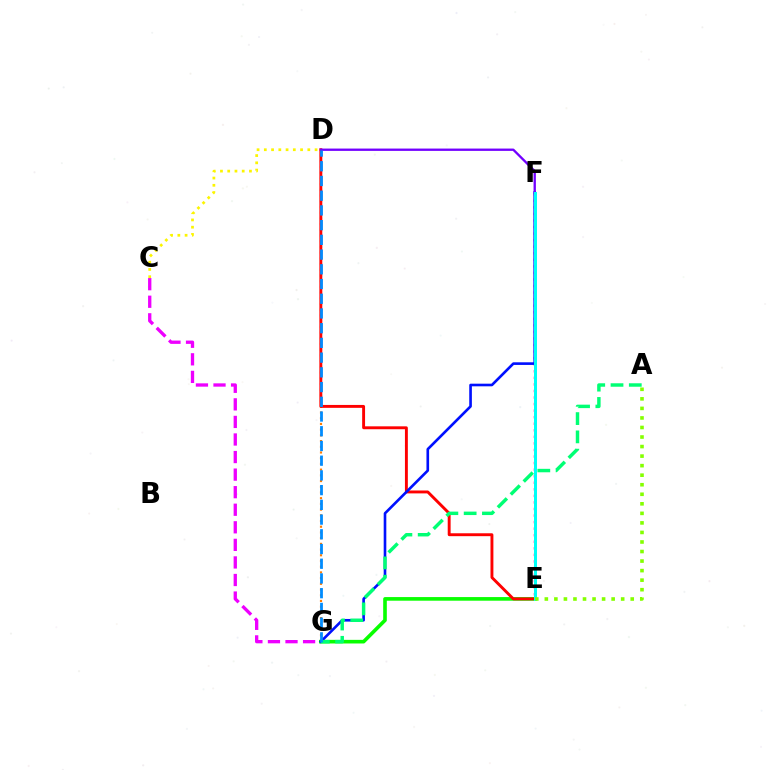{('D', 'G'): [{'color': '#ff7c00', 'line_style': 'dotted', 'thickness': 1.55}, {'color': '#008cff', 'line_style': 'dashed', 'thickness': 2.0}], ('E', 'G'): [{'color': '#08ff00', 'line_style': 'solid', 'thickness': 2.61}], ('C', 'G'): [{'color': '#ee00ff', 'line_style': 'dashed', 'thickness': 2.39}], ('E', 'F'): [{'color': '#ff0094', 'line_style': 'dotted', 'thickness': 1.78}, {'color': '#00fff6', 'line_style': 'solid', 'thickness': 2.16}], ('C', 'D'): [{'color': '#fcf500', 'line_style': 'dotted', 'thickness': 1.97}], ('D', 'E'): [{'color': '#ff0000', 'line_style': 'solid', 'thickness': 2.09}], ('F', 'G'): [{'color': '#0010ff', 'line_style': 'solid', 'thickness': 1.9}], ('D', 'F'): [{'color': '#7200ff', 'line_style': 'solid', 'thickness': 1.68}], ('A', 'G'): [{'color': '#00ff74', 'line_style': 'dashed', 'thickness': 2.48}], ('A', 'E'): [{'color': '#84ff00', 'line_style': 'dotted', 'thickness': 2.59}]}